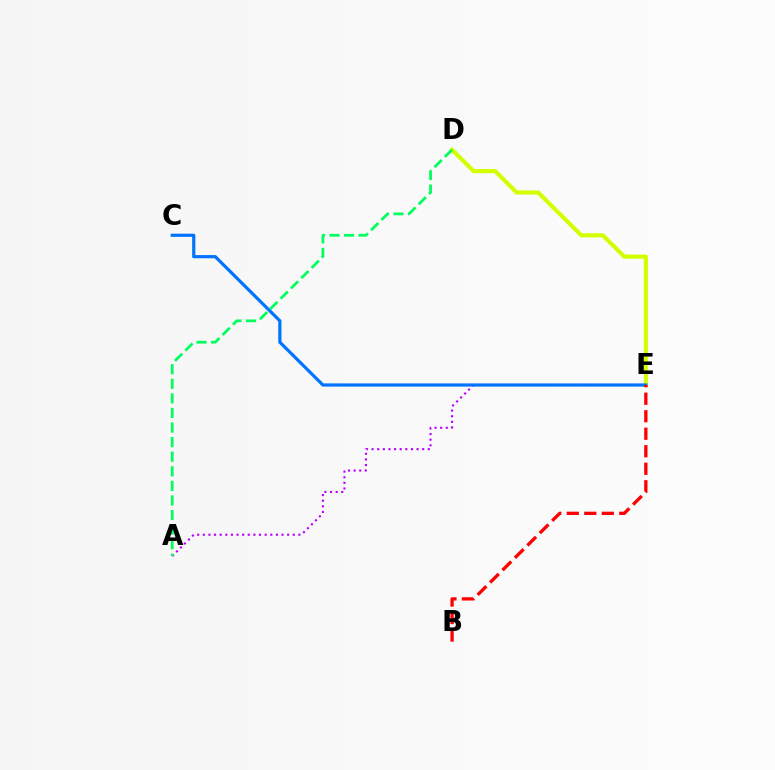{('D', 'E'): [{'color': '#d1ff00', 'line_style': 'solid', 'thickness': 2.98}], ('A', 'E'): [{'color': '#b900ff', 'line_style': 'dotted', 'thickness': 1.53}], ('C', 'E'): [{'color': '#0074ff', 'line_style': 'solid', 'thickness': 2.3}], ('B', 'E'): [{'color': '#ff0000', 'line_style': 'dashed', 'thickness': 2.38}], ('A', 'D'): [{'color': '#00ff5c', 'line_style': 'dashed', 'thickness': 1.98}]}